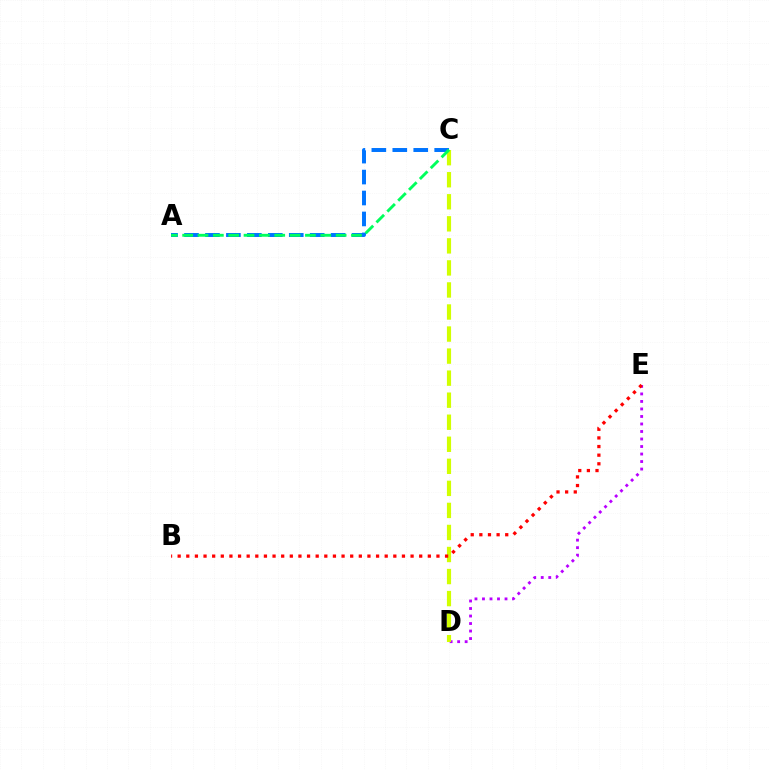{('D', 'E'): [{'color': '#b900ff', 'line_style': 'dotted', 'thickness': 2.04}], ('A', 'C'): [{'color': '#0074ff', 'line_style': 'dashed', 'thickness': 2.85}, {'color': '#00ff5c', 'line_style': 'dashed', 'thickness': 2.08}], ('C', 'D'): [{'color': '#d1ff00', 'line_style': 'dashed', 'thickness': 2.99}], ('B', 'E'): [{'color': '#ff0000', 'line_style': 'dotted', 'thickness': 2.34}]}